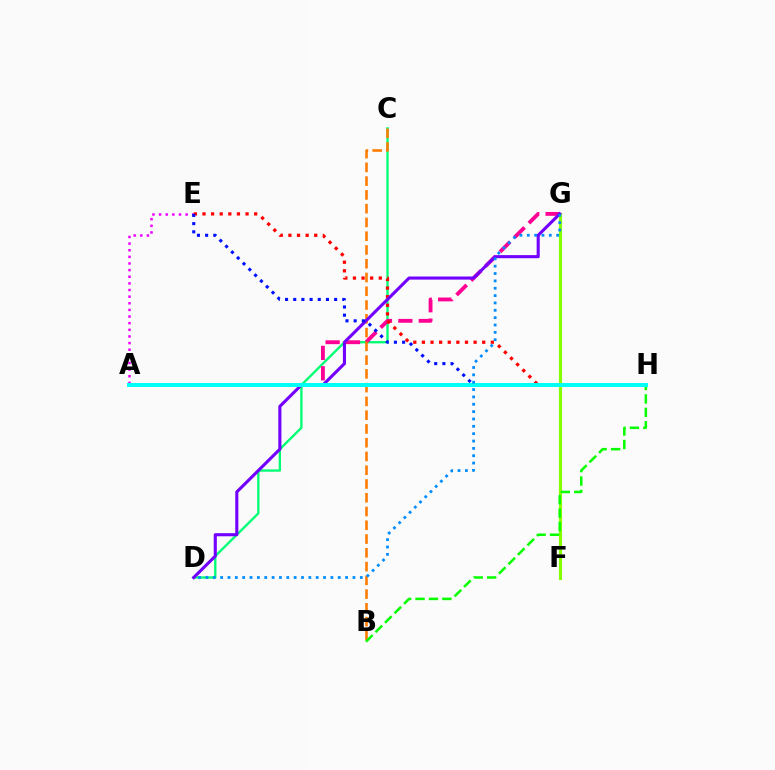{('F', 'G'): [{'color': '#84ff00', 'line_style': 'solid', 'thickness': 2.25}], ('C', 'D'): [{'color': '#00ff74', 'line_style': 'solid', 'thickness': 1.68}], ('A', 'E'): [{'color': '#ee00ff', 'line_style': 'dotted', 'thickness': 1.8}], ('A', 'H'): [{'color': '#fcf500', 'line_style': 'dashed', 'thickness': 2.66}, {'color': '#00fff6', 'line_style': 'solid', 'thickness': 2.89}], ('A', 'G'): [{'color': '#ff0094', 'line_style': 'dashed', 'thickness': 2.77}], ('B', 'C'): [{'color': '#ff7c00', 'line_style': 'dashed', 'thickness': 1.87}], ('E', 'H'): [{'color': '#ff0000', 'line_style': 'dotted', 'thickness': 2.34}, {'color': '#0010ff', 'line_style': 'dotted', 'thickness': 2.22}], ('D', 'G'): [{'color': '#7200ff', 'line_style': 'solid', 'thickness': 2.23}, {'color': '#008cff', 'line_style': 'dotted', 'thickness': 2.0}], ('B', 'H'): [{'color': '#08ff00', 'line_style': 'dashed', 'thickness': 1.82}]}